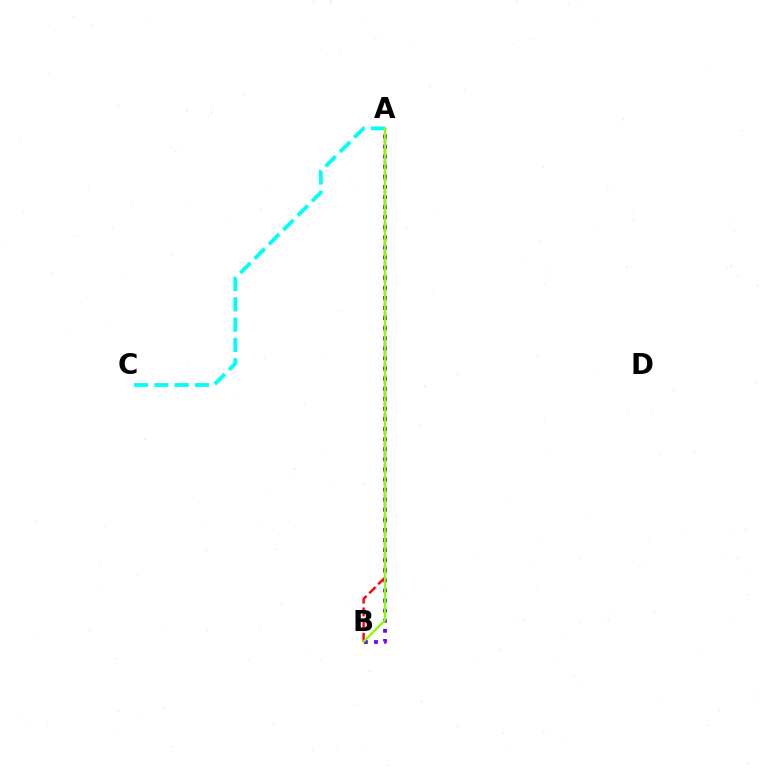{('A', 'B'): [{'color': '#7200ff', 'line_style': 'dotted', 'thickness': 2.74}, {'color': '#ff0000', 'line_style': 'dashed', 'thickness': 1.72}, {'color': '#84ff00', 'line_style': 'solid', 'thickness': 1.66}], ('A', 'C'): [{'color': '#00fff6', 'line_style': 'dashed', 'thickness': 2.76}]}